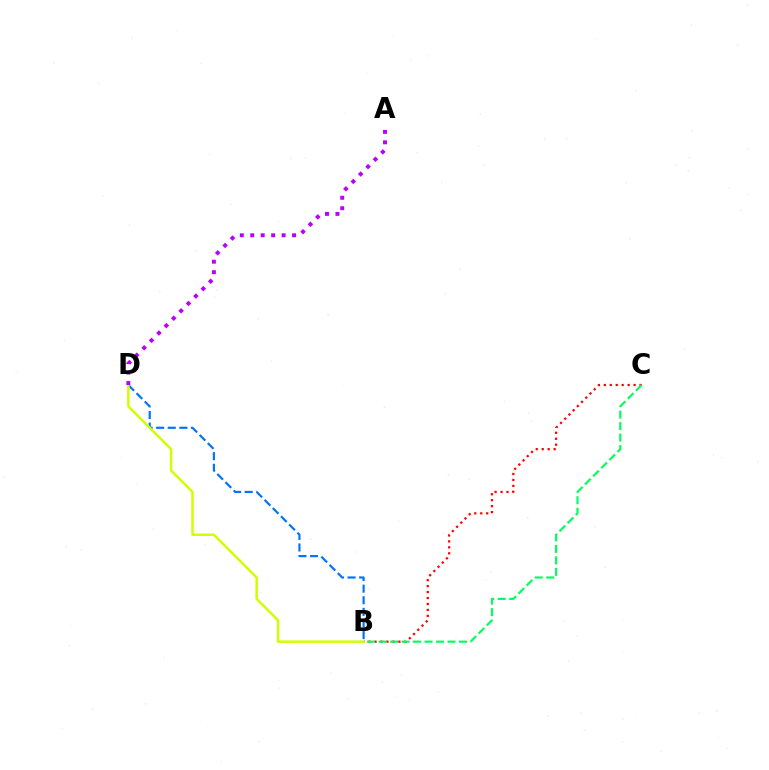{('B', 'C'): [{'color': '#ff0000', 'line_style': 'dotted', 'thickness': 1.62}, {'color': '#00ff5c', 'line_style': 'dashed', 'thickness': 1.56}], ('B', 'D'): [{'color': '#0074ff', 'line_style': 'dashed', 'thickness': 1.58}, {'color': '#d1ff00', 'line_style': 'solid', 'thickness': 1.79}], ('A', 'D'): [{'color': '#b900ff', 'line_style': 'dotted', 'thickness': 2.84}]}